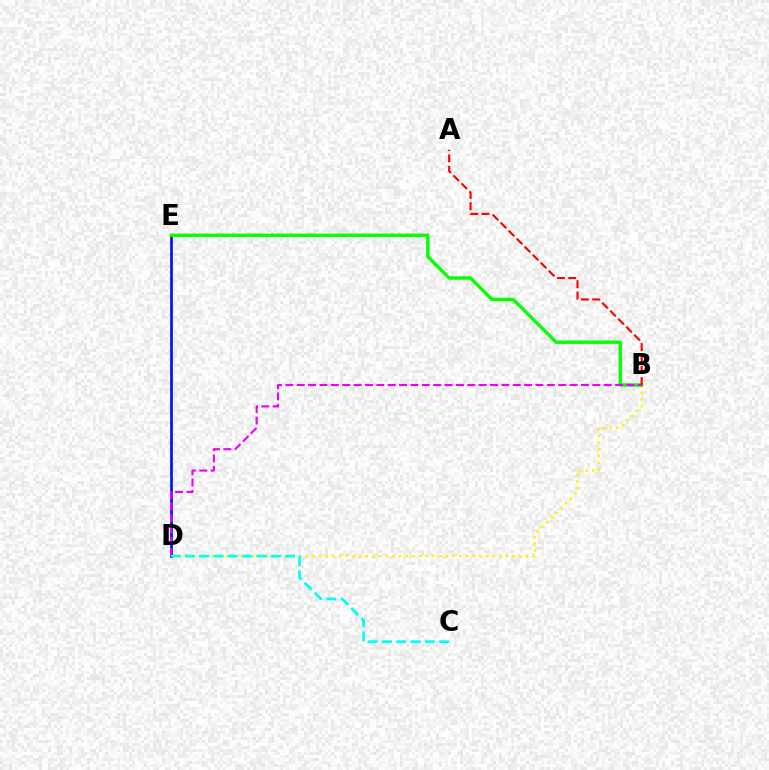{('B', 'D'): [{'color': '#fcf500', 'line_style': 'dotted', 'thickness': 1.81}, {'color': '#ee00ff', 'line_style': 'dashed', 'thickness': 1.54}], ('D', 'E'): [{'color': '#0010ff', 'line_style': 'solid', 'thickness': 1.94}], ('B', 'E'): [{'color': '#08ff00', 'line_style': 'solid', 'thickness': 2.43}], ('A', 'B'): [{'color': '#ff0000', 'line_style': 'dashed', 'thickness': 1.54}], ('C', 'D'): [{'color': '#00fff6', 'line_style': 'dashed', 'thickness': 1.94}]}